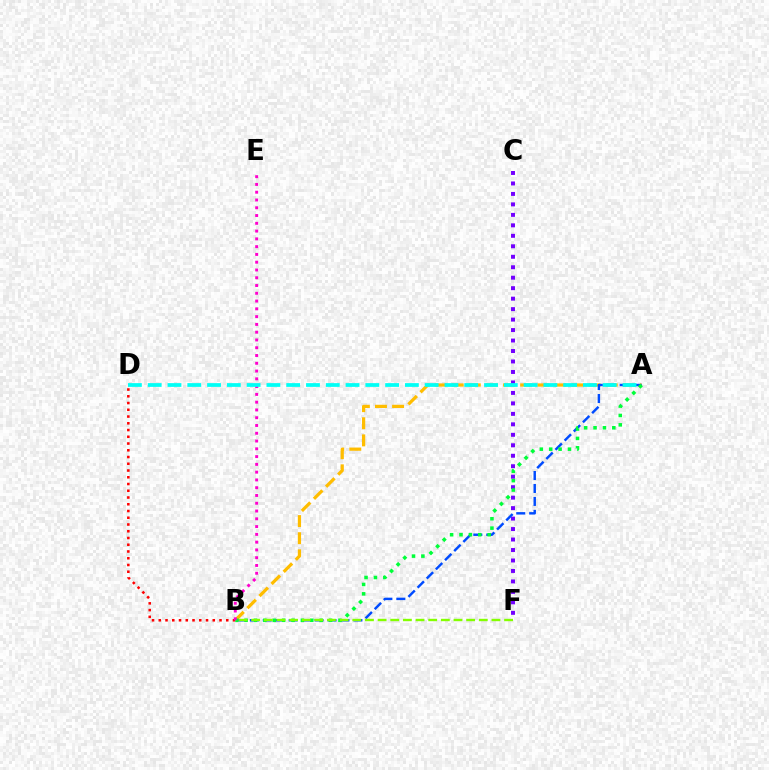{('A', 'B'): [{'color': '#ffbd00', 'line_style': 'dashed', 'thickness': 2.33}, {'color': '#004bff', 'line_style': 'dashed', 'thickness': 1.76}, {'color': '#00ff39', 'line_style': 'dotted', 'thickness': 2.55}], ('C', 'F'): [{'color': '#7200ff', 'line_style': 'dotted', 'thickness': 2.85}], ('B', 'D'): [{'color': '#ff0000', 'line_style': 'dotted', 'thickness': 1.83}], ('B', 'F'): [{'color': '#84ff00', 'line_style': 'dashed', 'thickness': 1.72}], ('B', 'E'): [{'color': '#ff00cf', 'line_style': 'dotted', 'thickness': 2.11}], ('A', 'D'): [{'color': '#00fff6', 'line_style': 'dashed', 'thickness': 2.69}]}